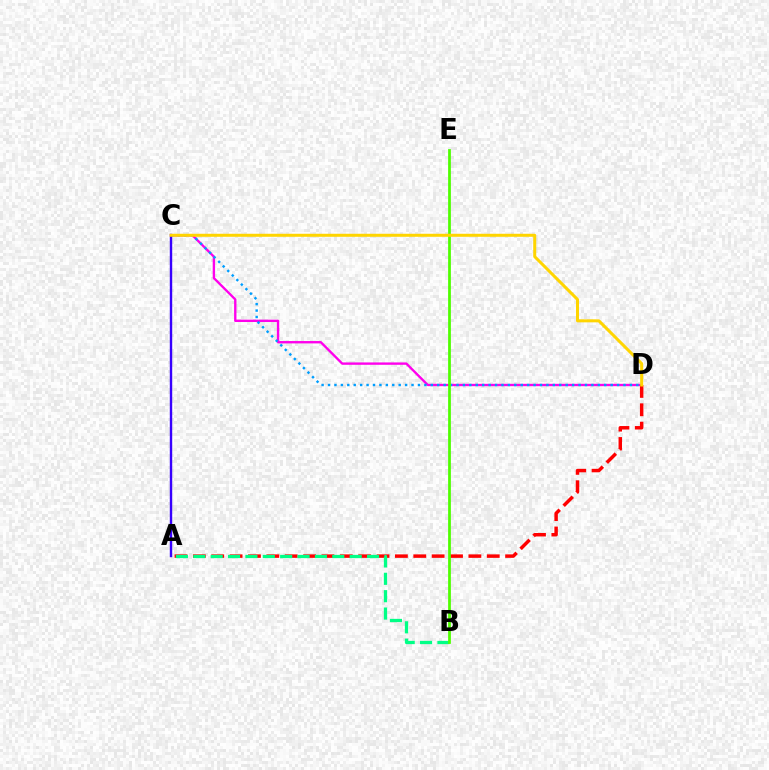{('C', 'D'): [{'color': '#ff00ed', 'line_style': 'solid', 'thickness': 1.7}, {'color': '#009eff', 'line_style': 'dotted', 'thickness': 1.75}, {'color': '#ffd500', 'line_style': 'solid', 'thickness': 2.17}], ('A', 'C'): [{'color': '#3700ff', 'line_style': 'solid', 'thickness': 1.73}], ('A', 'D'): [{'color': '#ff0000', 'line_style': 'dashed', 'thickness': 2.5}], ('A', 'B'): [{'color': '#00ff86', 'line_style': 'dashed', 'thickness': 2.36}], ('B', 'E'): [{'color': '#4fff00', 'line_style': 'solid', 'thickness': 1.98}]}